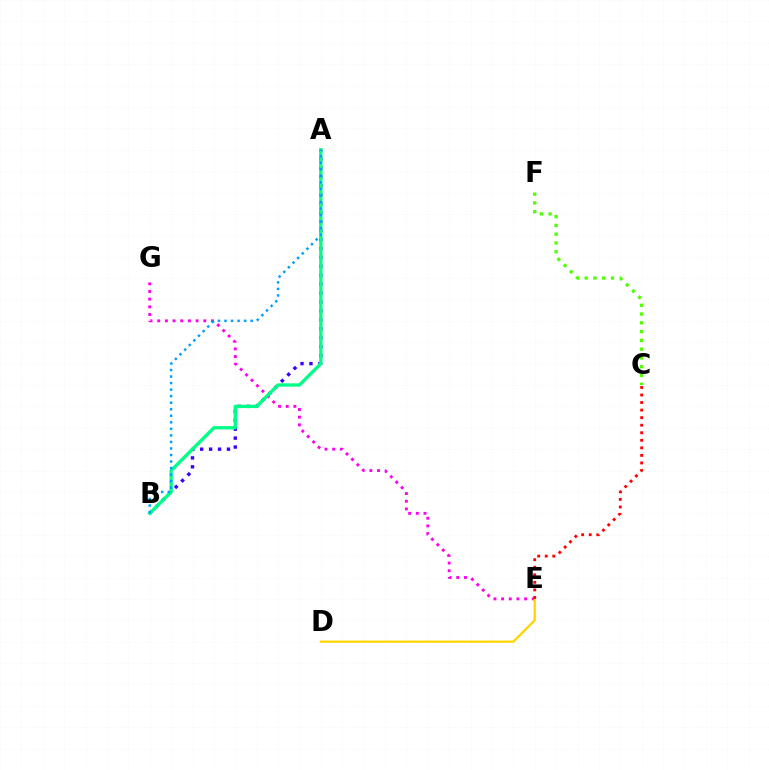{('A', 'B'): [{'color': '#3700ff', 'line_style': 'dotted', 'thickness': 2.43}, {'color': '#00ff86', 'line_style': 'solid', 'thickness': 2.41}, {'color': '#009eff', 'line_style': 'dotted', 'thickness': 1.78}], ('C', 'F'): [{'color': '#4fff00', 'line_style': 'dotted', 'thickness': 2.38}], ('E', 'G'): [{'color': '#ff00ed', 'line_style': 'dotted', 'thickness': 2.08}], ('D', 'E'): [{'color': '#ffd500', 'line_style': 'solid', 'thickness': 1.61}], ('C', 'E'): [{'color': '#ff0000', 'line_style': 'dotted', 'thickness': 2.05}]}